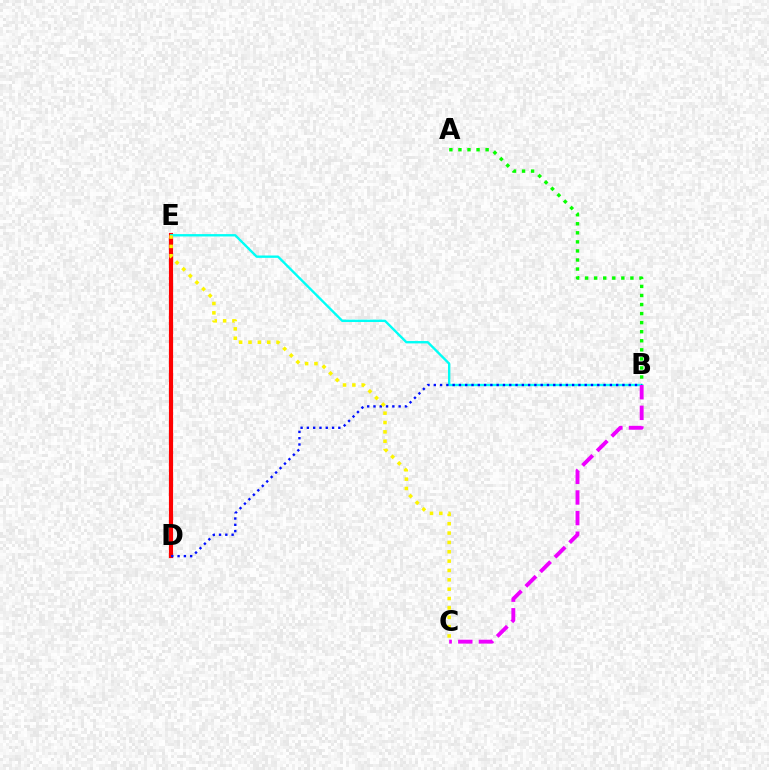{('D', 'E'): [{'color': '#ff0000', 'line_style': 'solid', 'thickness': 2.99}], ('A', 'B'): [{'color': '#08ff00', 'line_style': 'dotted', 'thickness': 2.46}], ('B', 'E'): [{'color': '#00fff6', 'line_style': 'solid', 'thickness': 1.7}], ('B', 'D'): [{'color': '#0010ff', 'line_style': 'dotted', 'thickness': 1.71}], ('C', 'E'): [{'color': '#fcf500', 'line_style': 'dotted', 'thickness': 2.54}], ('B', 'C'): [{'color': '#ee00ff', 'line_style': 'dashed', 'thickness': 2.8}]}